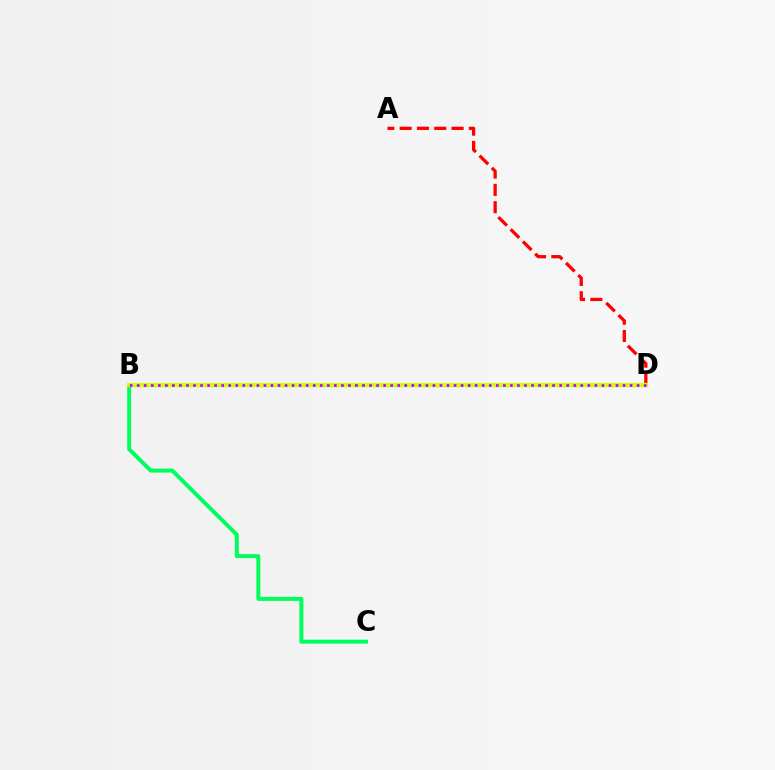{('A', 'D'): [{'color': '#ff0000', 'line_style': 'dashed', 'thickness': 2.35}], ('B', 'D'): [{'color': '#0074ff', 'line_style': 'solid', 'thickness': 2.25}, {'color': '#d1ff00', 'line_style': 'solid', 'thickness': 2.94}, {'color': '#b900ff', 'line_style': 'dotted', 'thickness': 1.91}], ('B', 'C'): [{'color': '#00ff5c', 'line_style': 'solid', 'thickness': 2.86}]}